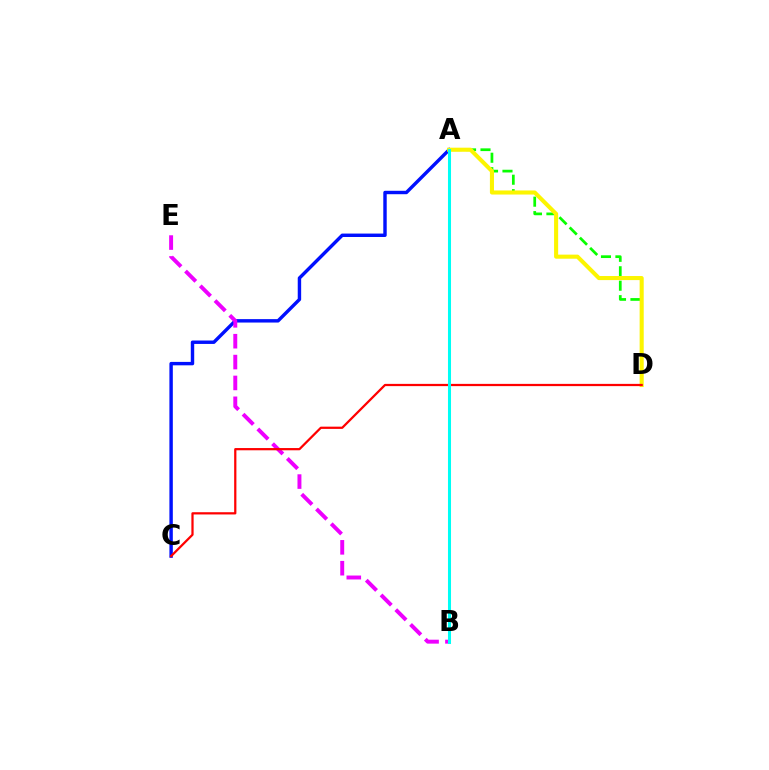{('A', 'D'): [{'color': '#08ff00', 'line_style': 'dashed', 'thickness': 1.96}, {'color': '#fcf500', 'line_style': 'solid', 'thickness': 2.93}], ('A', 'C'): [{'color': '#0010ff', 'line_style': 'solid', 'thickness': 2.46}], ('B', 'E'): [{'color': '#ee00ff', 'line_style': 'dashed', 'thickness': 2.84}], ('C', 'D'): [{'color': '#ff0000', 'line_style': 'solid', 'thickness': 1.61}], ('A', 'B'): [{'color': '#00fff6', 'line_style': 'solid', 'thickness': 2.19}]}